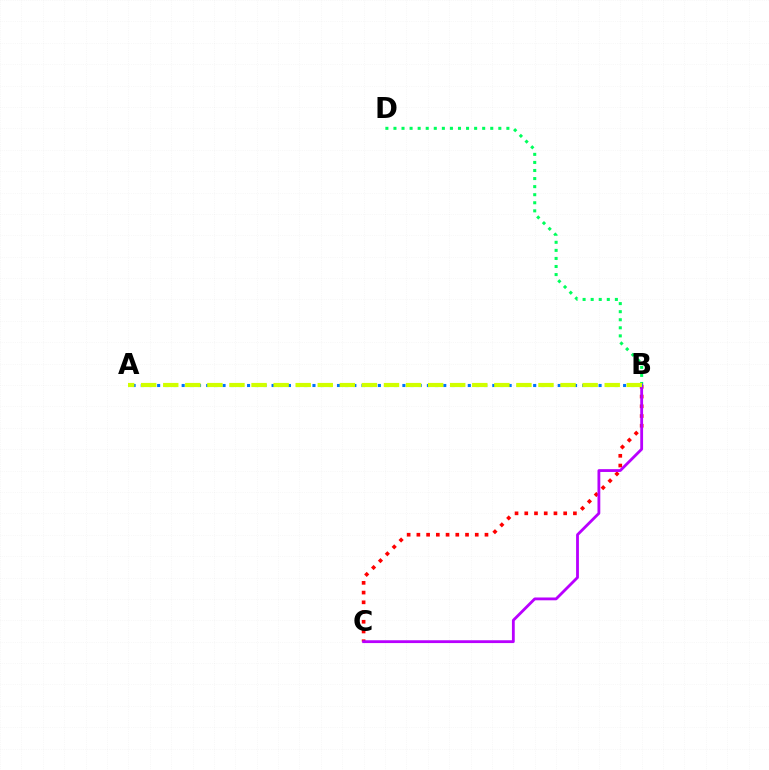{('B', 'D'): [{'color': '#00ff5c', 'line_style': 'dotted', 'thickness': 2.19}], ('B', 'C'): [{'color': '#ff0000', 'line_style': 'dotted', 'thickness': 2.64}, {'color': '#b900ff', 'line_style': 'solid', 'thickness': 2.03}], ('A', 'B'): [{'color': '#0074ff', 'line_style': 'dotted', 'thickness': 2.22}, {'color': '#d1ff00', 'line_style': 'dashed', 'thickness': 3.0}]}